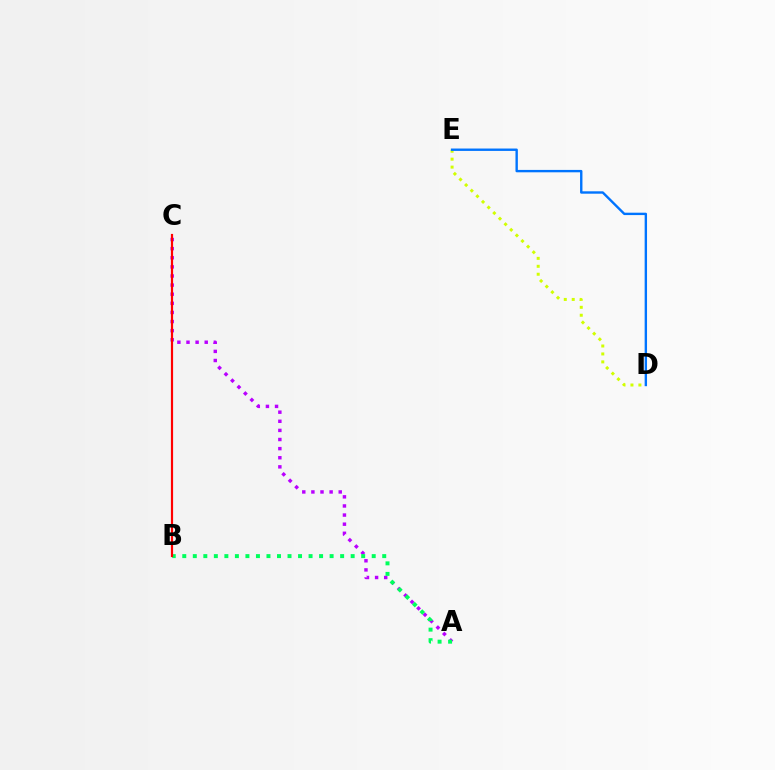{('A', 'C'): [{'color': '#b900ff', 'line_style': 'dotted', 'thickness': 2.48}], ('D', 'E'): [{'color': '#d1ff00', 'line_style': 'dotted', 'thickness': 2.16}, {'color': '#0074ff', 'line_style': 'solid', 'thickness': 1.72}], ('A', 'B'): [{'color': '#00ff5c', 'line_style': 'dotted', 'thickness': 2.86}], ('B', 'C'): [{'color': '#ff0000', 'line_style': 'solid', 'thickness': 1.58}]}